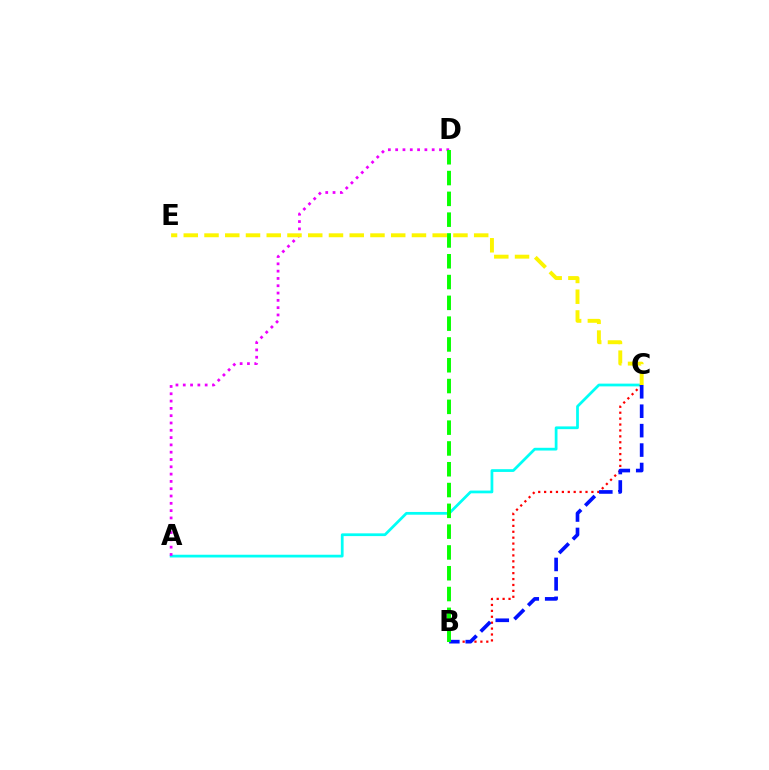{('A', 'C'): [{'color': '#00fff6', 'line_style': 'solid', 'thickness': 1.98}], ('B', 'C'): [{'color': '#ff0000', 'line_style': 'dotted', 'thickness': 1.61}, {'color': '#0010ff', 'line_style': 'dashed', 'thickness': 2.64}], ('A', 'D'): [{'color': '#ee00ff', 'line_style': 'dotted', 'thickness': 1.98}], ('C', 'E'): [{'color': '#fcf500', 'line_style': 'dashed', 'thickness': 2.82}], ('B', 'D'): [{'color': '#08ff00', 'line_style': 'dashed', 'thickness': 2.83}]}